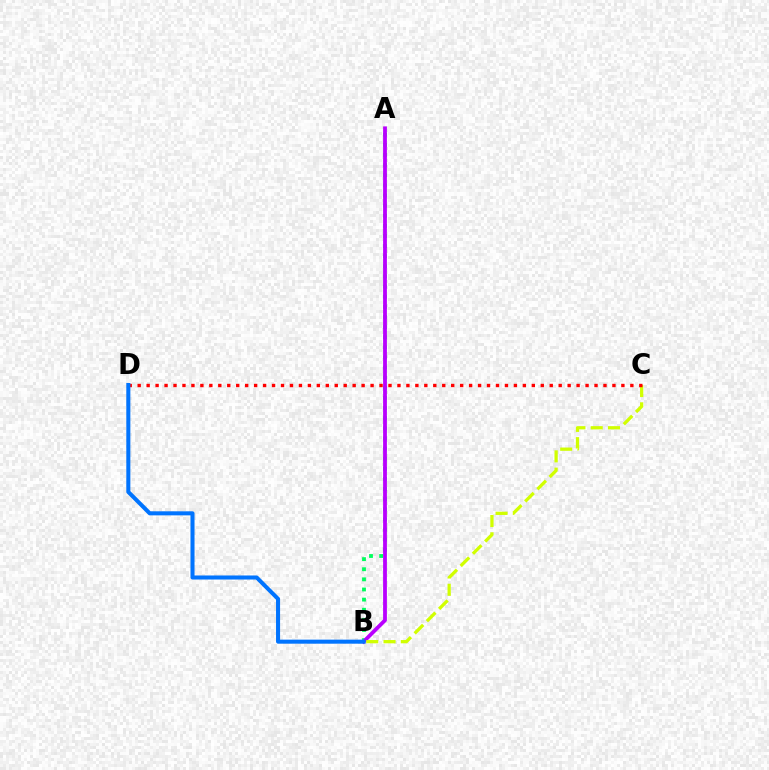{('A', 'B'): [{'color': '#00ff5c', 'line_style': 'dotted', 'thickness': 2.75}, {'color': '#b900ff', 'line_style': 'solid', 'thickness': 2.73}], ('B', 'C'): [{'color': '#d1ff00', 'line_style': 'dashed', 'thickness': 2.35}], ('C', 'D'): [{'color': '#ff0000', 'line_style': 'dotted', 'thickness': 2.43}], ('B', 'D'): [{'color': '#0074ff', 'line_style': 'solid', 'thickness': 2.91}]}